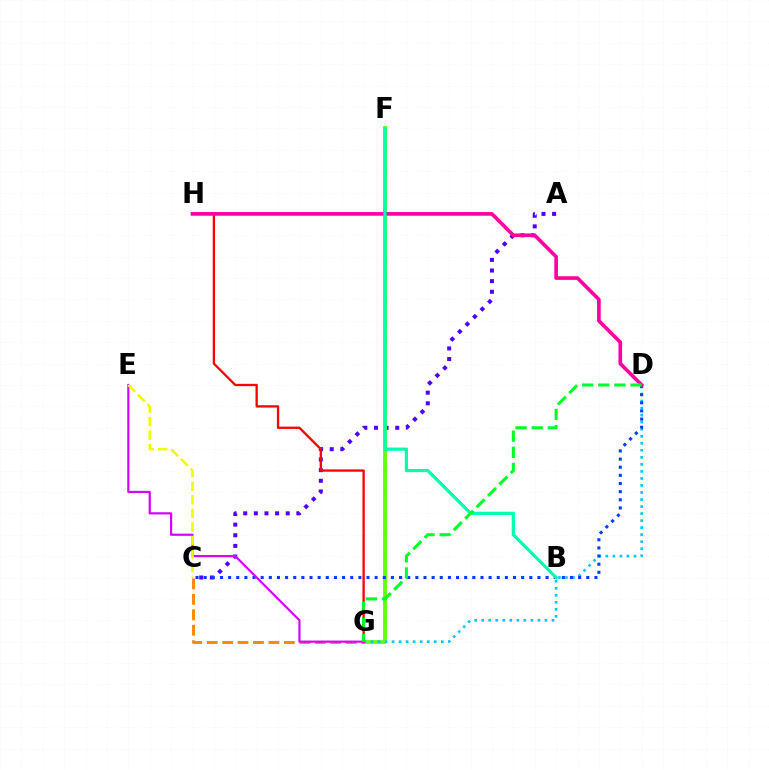{('A', 'C'): [{'color': '#4f00ff', 'line_style': 'dotted', 'thickness': 2.89}], ('F', 'G'): [{'color': '#66ff00', 'line_style': 'solid', 'thickness': 2.74}], ('D', 'G'): [{'color': '#00c7ff', 'line_style': 'dotted', 'thickness': 1.91}, {'color': '#00ff27', 'line_style': 'dashed', 'thickness': 2.19}], ('C', 'D'): [{'color': '#003fff', 'line_style': 'dotted', 'thickness': 2.21}], ('C', 'G'): [{'color': '#ff8800', 'line_style': 'dashed', 'thickness': 2.1}], ('G', 'H'): [{'color': '#ff0000', 'line_style': 'solid', 'thickness': 1.68}], ('D', 'H'): [{'color': '#ff00a0', 'line_style': 'solid', 'thickness': 2.63}], ('E', 'G'): [{'color': '#d600ff', 'line_style': 'solid', 'thickness': 1.58}], ('C', 'E'): [{'color': '#eeff00', 'line_style': 'dashed', 'thickness': 1.84}], ('B', 'F'): [{'color': '#00ffaf', 'line_style': 'solid', 'thickness': 2.31}]}